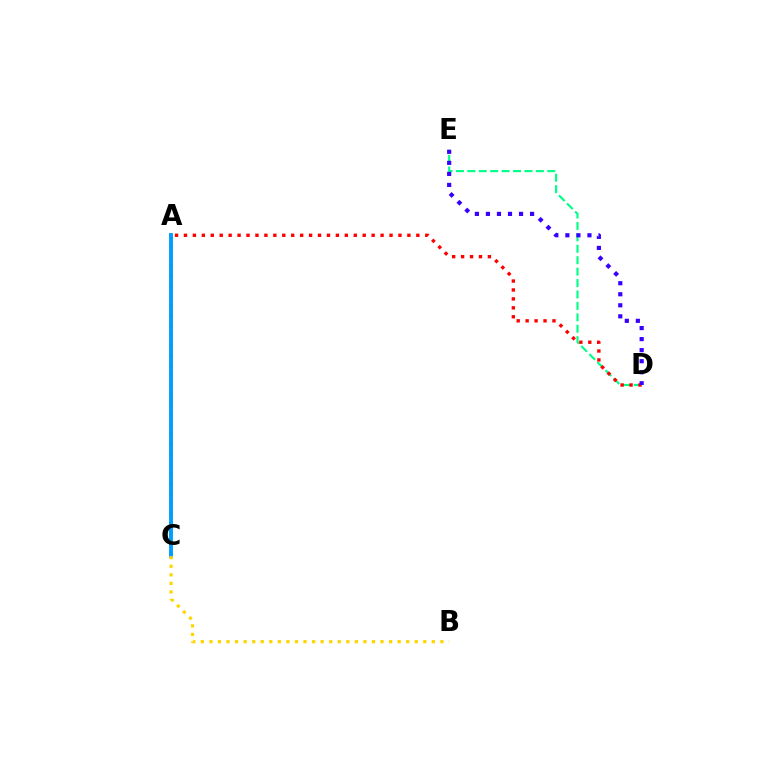{('A', 'C'): [{'color': '#4fff00', 'line_style': 'dotted', 'thickness': 2.69}, {'color': '#ff00ed', 'line_style': 'solid', 'thickness': 1.57}, {'color': '#009eff', 'line_style': 'solid', 'thickness': 2.78}], ('D', 'E'): [{'color': '#00ff86', 'line_style': 'dashed', 'thickness': 1.55}, {'color': '#3700ff', 'line_style': 'dotted', 'thickness': 3.0}], ('A', 'D'): [{'color': '#ff0000', 'line_style': 'dotted', 'thickness': 2.43}], ('B', 'C'): [{'color': '#ffd500', 'line_style': 'dotted', 'thickness': 2.32}]}